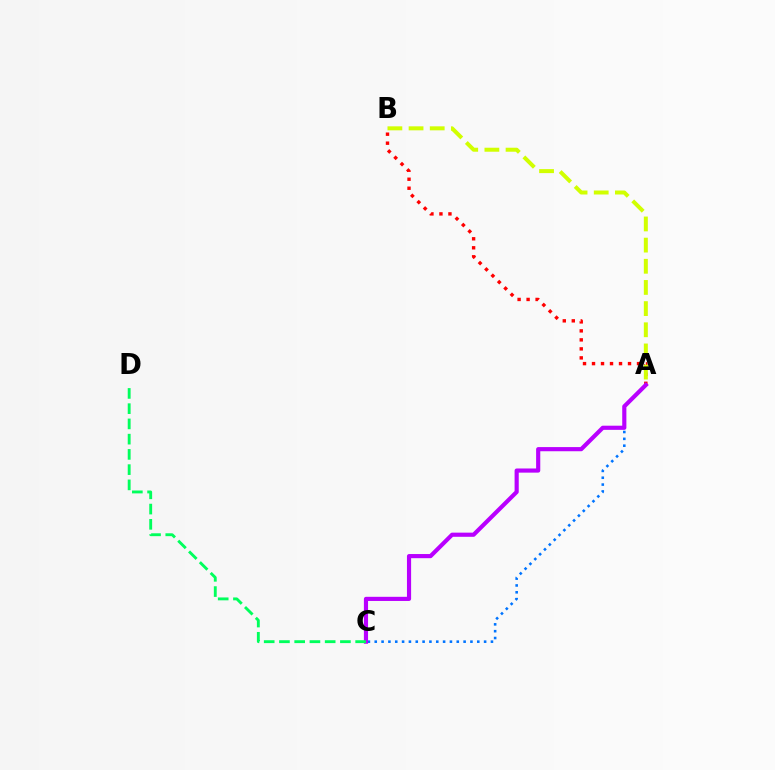{('A', 'B'): [{'color': '#ff0000', 'line_style': 'dotted', 'thickness': 2.45}, {'color': '#d1ff00', 'line_style': 'dashed', 'thickness': 2.87}], ('A', 'C'): [{'color': '#0074ff', 'line_style': 'dotted', 'thickness': 1.86}, {'color': '#b900ff', 'line_style': 'solid', 'thickness': 2.99}], ('C', 'D'): [{'color': '#00ff5c', 'line_style': 'dashed', 'thickness': 2.07}]}